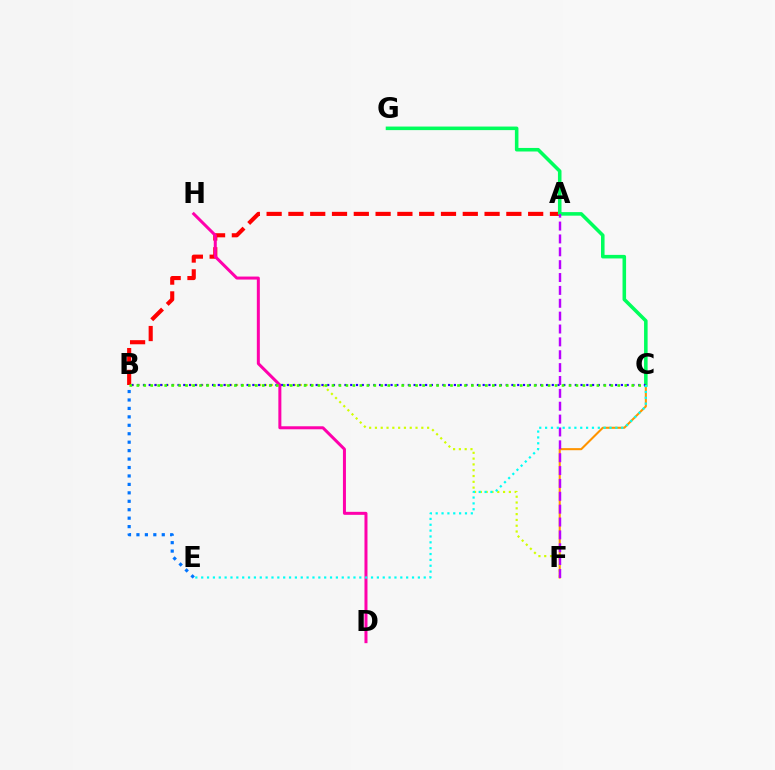{('B', 'E'): [{'color': '#0074ff', 'line_style': 'dotted', 'thickness': 2.29}], ('A', 'B'): [{'color': '#ff0000', 'line_style': 'dashed', 'thickness': 2.96}], ('C', 'F'): [{'color': '#ff9400', 'line_style': 'solid', 'thickness': 1.5}], ('B', 'F'): [{'color': '#d1ff00', 'line_style': 'dotted', 'thickness': 1.58}], ('C', 'G'): [{'color': '#00ff5c', 'line_style': 'solid', 'thickness': 2.56}], ('B', 'C'): [{'color': '#2500ff', 'line_style': 'dotted', 'thickness': 1.56}, {'color': '#3dff00', 'line_style': 'dotted', 'thickness': 1.89}], ('A', 'F'): [{'color': '#b900ff', 'line_style': 'dashed', 'thickness': 1.75}], ('D', 'H'): [{'color': '#ff00ac', 'line_style': 'solid', 'thickness': 2.16}], ('C', 'E'): [{'color': '#00fff6', 'line_style': 'dotted', 'thickness': 1.59}]}